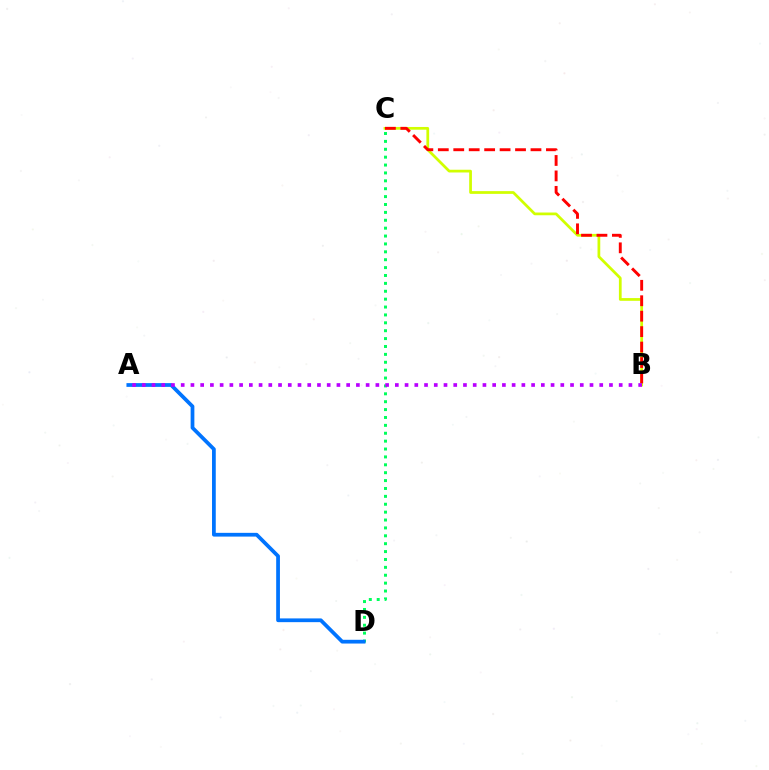{('B', 'C'): [{'color': '#d1ff00', 'line_style': 'solid', 'thickness': 1.97}, {'color': '#ff0000', 'line_style': 'dashed', 'thickness': 2.1}], ('C', 'D'): [{'color': '#00ff5c', 'line_style': 'dotted', 'thickness': 2.14}], ('A', 'D'): [{'color': '#0074ff', 'line_style': 'solid', 'thickness': 2.7}], ('A', 'B'): [{'color': '#b900ff', 'line_style': 'dotted', 'thickness': 2.64}]}